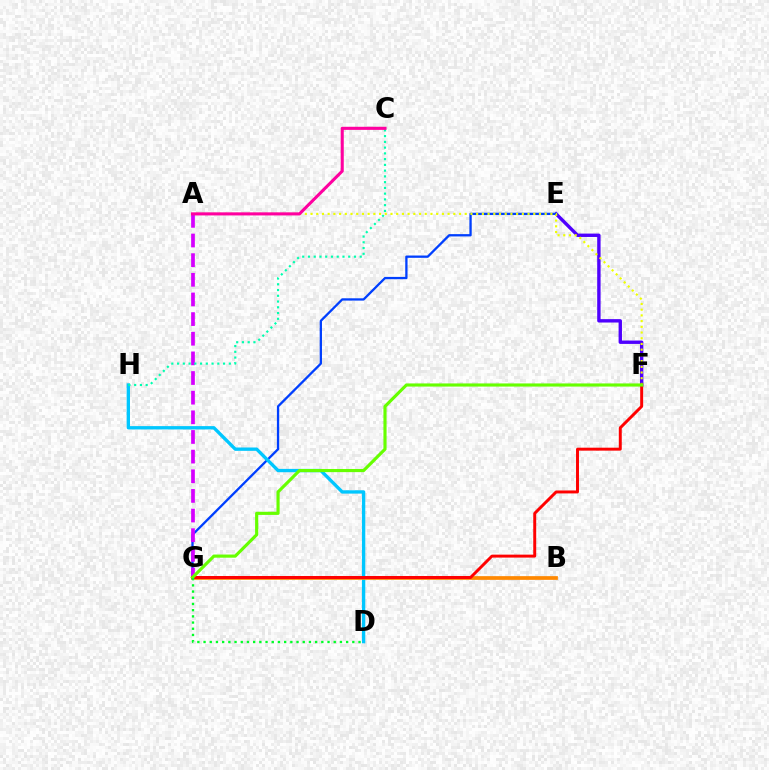{('E', 'F'): [{'color': '#4f00ff', 'line_style': 'solid', 'thickness': 2.44}], ('E', 'G'): [{'color': '#003fff', 'line_style': 'solid', 'thickness': 1.66}], ('A', 'F'): [{'color': '#eeff00', 'line_style': 'dotted', 'thickness': 1.55}], ('D', 'H'): [{'color': '#00c7ff', 'line_style': 'solid', 'thickness': 2.4}], ('B', 'G'): [{'color': '#ff8800', 'line_style': 'solid', 'thickness': 2.67}], ('A', 'G'): [{'color': '#d600ff', 'line_style': 'dashed', 'thickness': 2.67}], ('F', 'G'): [{'color': '#ff0000', 'line_style': 'solid', 'thickness': 2.13}, {'color': '#66ff00', 'line_style': 'solid', 'thickness': 2.26}], ('C', 'H'): [{'color': '#00ffaf', 'line_style': 'dotted', 'thickness': 1.56}], ('A', 'C'): [{'color': '#ff00a0', 'line_style': 'solid', 'thickness': 2.22}], ('D', 'G'): [{'color': '#00ff27', 'line_style': 'dotted', 'thickness': 1.68}]}